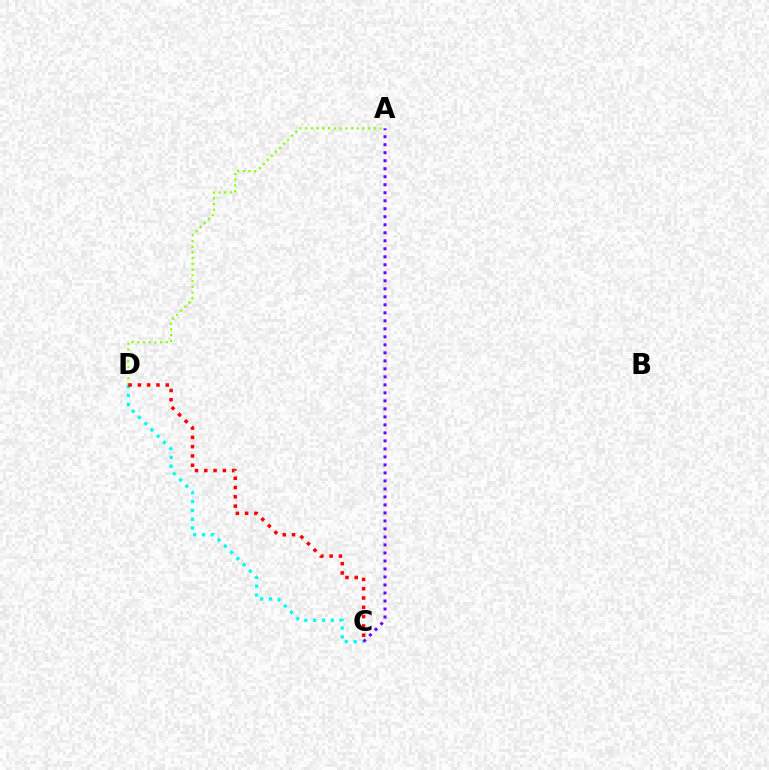{('A', 'D'): [{'color': '#84ff00', 'line_style': 'dotted', 'thickness': 1.55}], ('C', 'D'): [{'color': '#00fff6', 'line_style': 'dotted', 'thickness': 2.4}, {'color': '#ff0000', 'line_style': 'dotted', 'thickness': 2.53}], ('A', 'C'): [{'color': '#7200ff', 'line_style': 'dotted', 'thickness': 2.17}]}